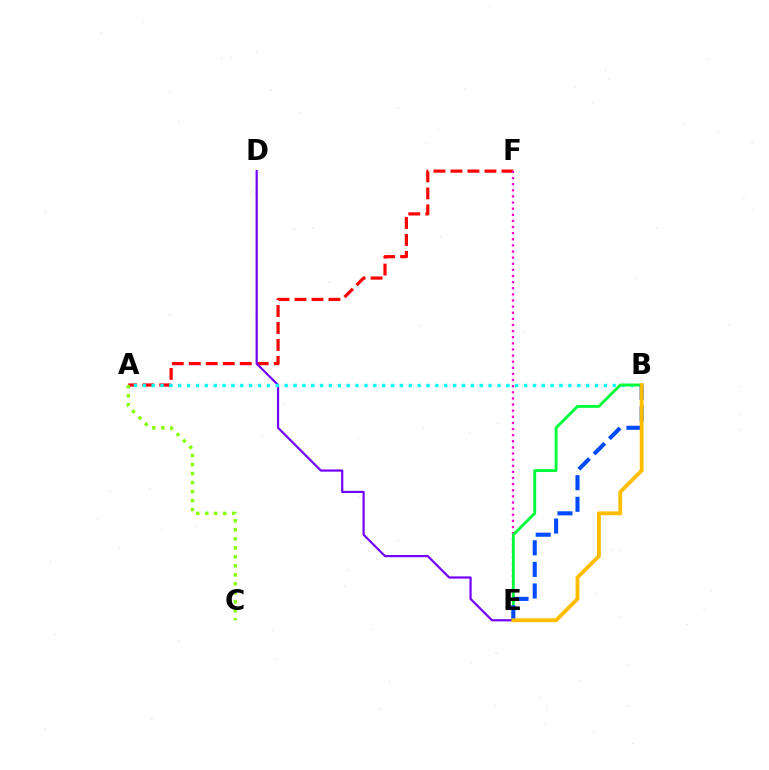{('A', 'F'): [{'color': '#ff0000', 'line_style': 'dashed', 'thickness': 2.31}], ('D', 'E'): [{'color': '#7200ff', 'line_style': 'solid', 'thickness': 1.58}], ('A', 'C'): [{'color': '#84ff00', 'line_style': 'dotted', 'thickness': 2.45}], ('E', 'F'): [{'color': '#ff00cf', 'line_style': 'dotted', 'thickness': 1.66}], ('A', 'B'): [{'color': '#00fff6', 'line_style': 'dotted', 'thickness': 2.41}], ('B', 'E'): [{'color': '#00ff39', 'line_style': 'solid', 'thickness': 2.07}, {'color': '#004bff', 'line_style': 'dashed', 'thickness': 2.93}, {'color': '#ffbd00', 'line_style': 'solid', 'thickness': 2.76}]}